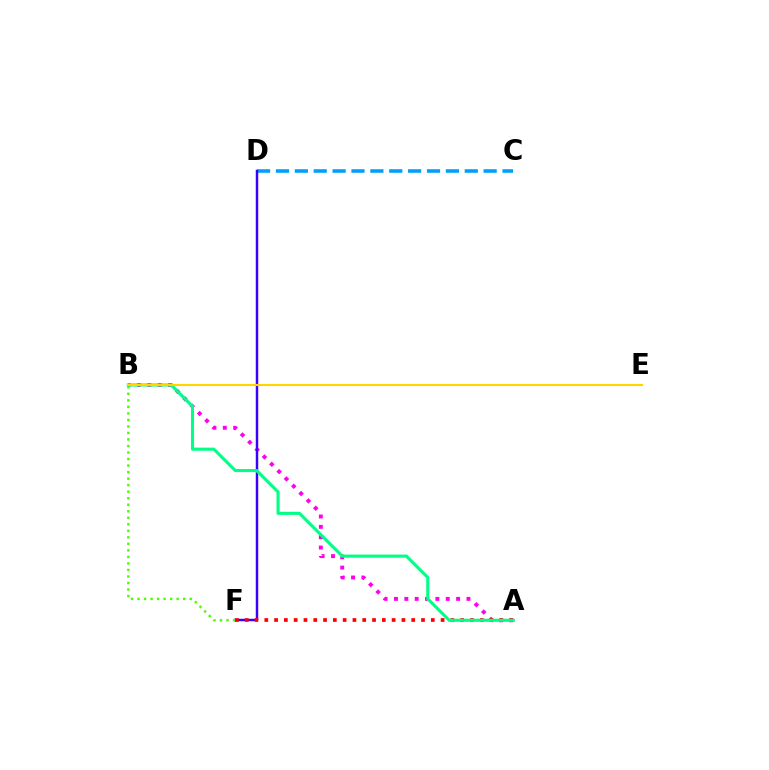{('A', 'B'): [{'color': '#ff00ed', 'line_style': 'dotted', 'thickness': 2.81}, {'color': '#00ff86', 'line_style': 'solid', 'thickness': 2.22}], ('C', 'D'): [{'color': '#009eff', 'line_style': 'dashed', 'thickness': 2.56}], ('D', 'F'): [{'color': '#3700ff', 'line_style': 'solid', 'thickness': 1.77}], ('B', 'F'): [{'color': '#4fff00', 'line_style': 'dotted', 'thickness': 1.77}], ('A', 'F'): [{'color': '#ff0000', 'line_style': 'dotted', 'thickness': 2.66}], ('B', 'E'): [{'color': '#ffd500', 'line_style': 'solid', 'thickness': 1.52}]}